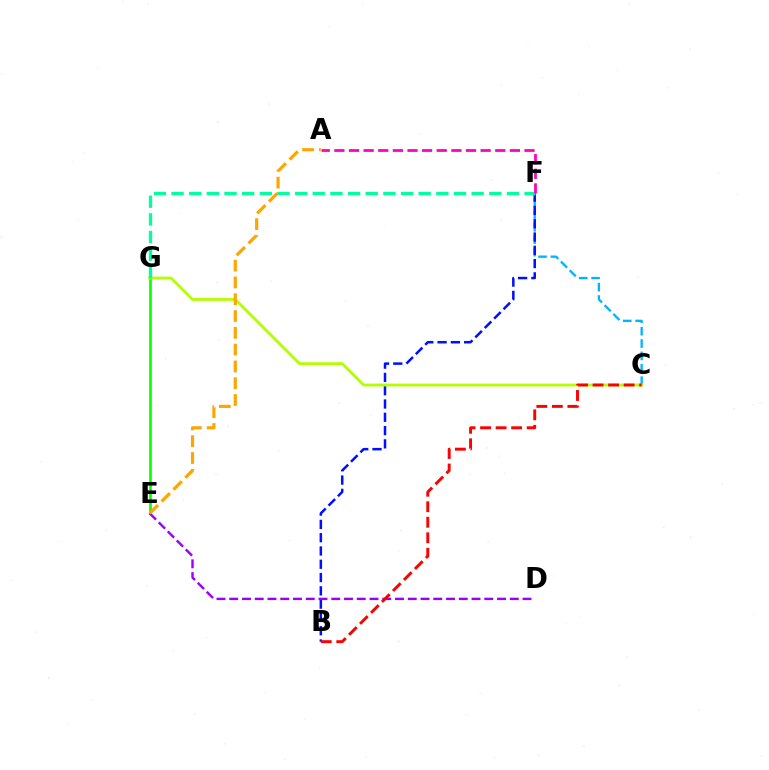{('E', 'G'): [{'color': '#08ff00', 'line_style': 'solid', 'thickness': 1.91}], ('C', 'F'): [{'color': '#00b5ff', 'line_style': 'dashed', 'thickness': 1.68}], ('B', 'F'): [{'color': '#0010ff', 'line_style': 'dashed', 'thickness': 1.81}], ('C', 'G'): [{'color': '#b3ff00', 'line_style': 'solid', 'thickness': 2.03}], ('D', 'E'): [{'color': '#9b00ff', 'line_style': 'dashed', 'thickness': 1.73}], ('B', 'C'): [{'color': '#ff0000', 'line_style': 'dashed', 'thickness': 2.11}], ('A', 'E'): [{'color': '#ffa500', 'line_style': 'dashed', 'thickness': 2.28}], ('F', 'G'): [{'color': '#00ff9d', 'line_style': 'dashed', 'thickness': 2.4}], ('A', 'F'): [{'color': '#ff00bd', 'line_style': 'dashed', 'thickness': 1.99}]}